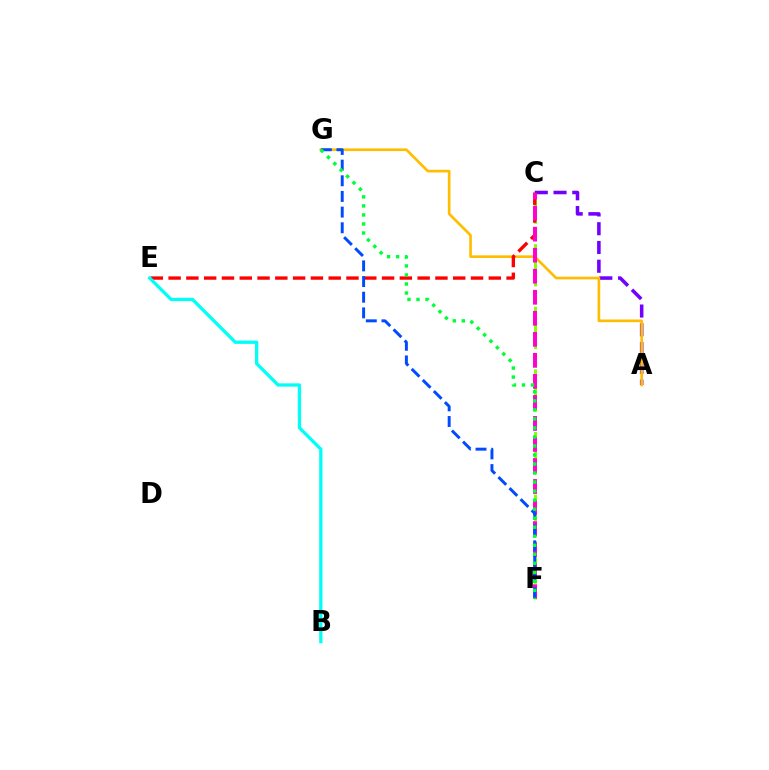{('A', 'C'): [{'color': '#7200ff', 'line_style': 'dashed', 'thickness': 2.55}], ('C', 'F'): [{'color': '#84ff00', 'line_style': 'dashed', 'thickness': 2.13}, {'color': '#ff00cf', 'line_style': 'dashed', 'thickness': 2.86}], ('A', 'G'): [{'color': '#ffbd00', 'line_style': 'solid', 'thickness': 1.91}], ('C', 'E'): [{'color': '#ff0000', 'line_style': 'dashed', 'thickness': 2.42}], ('F', 'G'): [{'color': '#004bff', 'line_style': 'dashed', 'thickness': 2.13}, {'color': '#00ff39', 'line_style': 'dotted', 'thickness': 2.45}], ('B', 'E'): [{'color': '#00fff6', 'line_style': 'solid', 'thickness': 2.37}]}